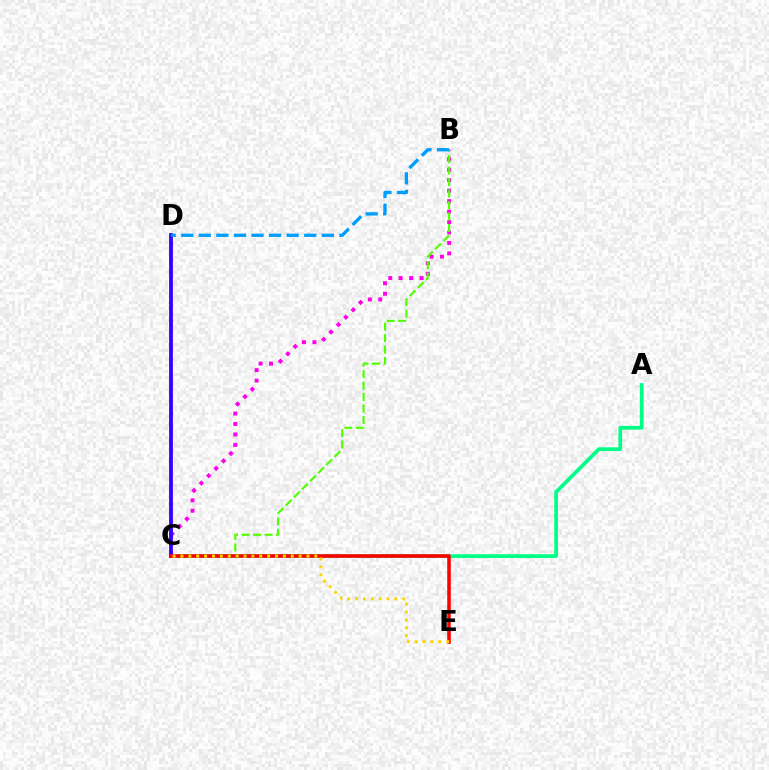{('A', 'C'): [{'color': '#00ff86', 'line_style': 'solid', 'thickness': 2.69}], ('B', 'C'): [{'color': '#ff00ed', 'line_style': 'dotted', 'thickness': 2.84}, {'color': '#4fff00', 'line_style': 'dashed', 'thickness': 1.56}], ('C', 'D'): [{'color': '#3700ff', 'line_style': 'solid', 'thickness': 2.75}], ('C', 'E'): [{'color': '#ff0000', 'line_style': 'solid', 'thickness': 2.55}, {'color': '#ffd500', 'line_style': 'dotted', 'thickness': 2.14}], ('B', 'D'): [{'color': '#009eff', 'line_style': 'dashed', 'thickness': 2.39}]}